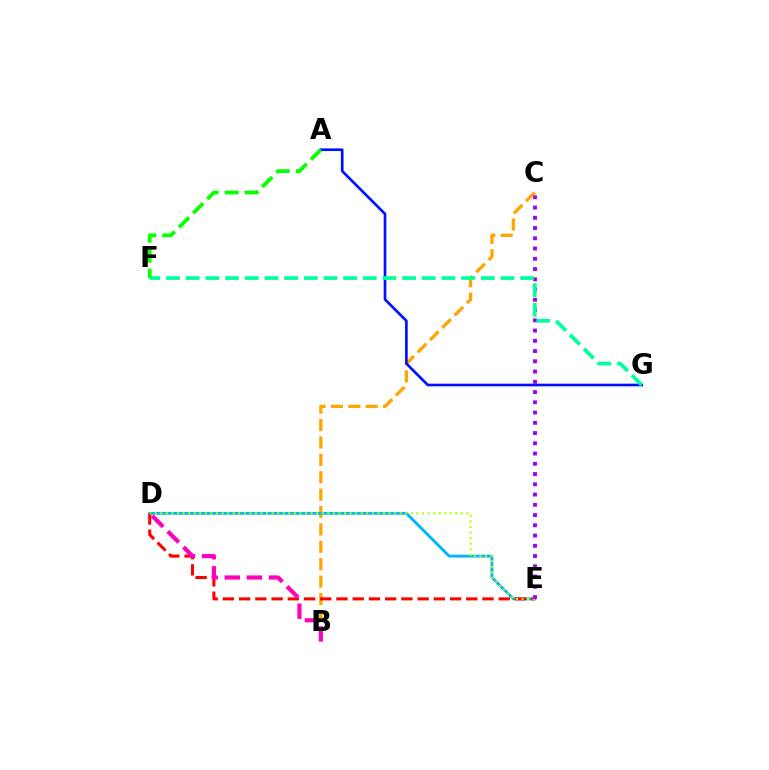{('B', 'C'): [{'color': '#ffa500', 'line_style': 'dashed', 'thickness': 2.36}], ('D', 'E'): [{'color': '#00b5ff', 'line_style': 'solid', 'thickness': 2.05}, {'color': '#ff0000', 'line_style': 'dashed', 'thickness': 2.2}, {'color': '#b3ff00', 'line_style': 'dotted', 'thickness': 1.51}], ('B', 'D'): [{'color': '#ff00bd', 'line_style': 'dashed', 'thickness': 3.0}], ('C', 'E'): [{'color': '#9b00ff', 'line_style': 'dotted', 'thickness': 2.79}], ('A', 'G'): [{'color': '#0010ff', 'line_style': 'solid', 'thickness': 1.92}], ('F', 'G'): [{'color': '#00ff9d', 'line_style': 'dashed', 'thickness': 2.67}], ('A', 'F'): [{'color': '#08ff00', 'line_style': 'dashed', 'thickness': 2.72}]}